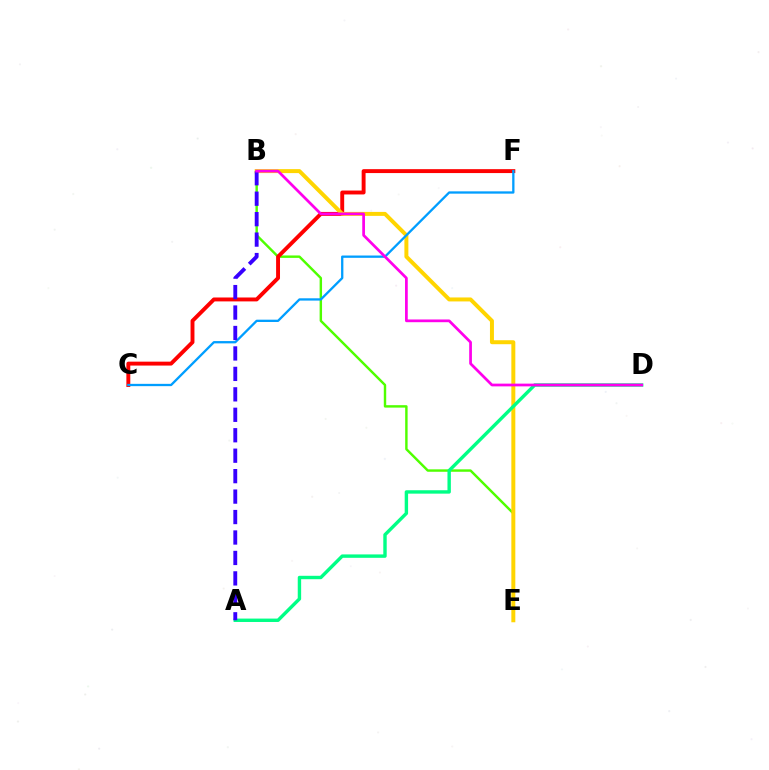{('B', 'E'): [{'color': '#4fff00', 'line_style': 'solid', 'thickness': 1.75}, {'color': '#ffd500', 'line_style': 'solid', 'thickness': 2.86}], ('C', 'F'): [{'color': '#ff0000', 'line_style': 'solid', 'thickness': 2.81}, {'color': '#009eff', 'line_style': 'solid', 'thickness': 1.66}], ('A', 'D'): [{'color': '#00ff86', 'line_style': 'solid', 'thickness': 2.45}], ('A', 'B'): [{'color': '#3700ff', 'line_style': 'dashed', 'thickness': 2.78}], ('B', 'D'): [{'color': '#ff00ed', 'line_style': 'solid', 'thickness': 1.97}]}